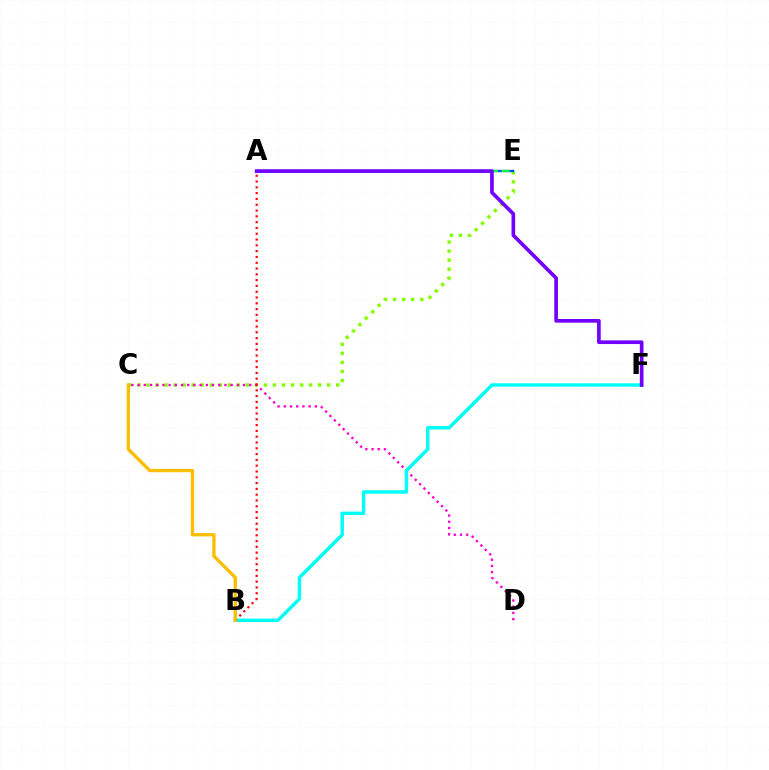{('C', 'E'): [{'color': '#84ff00', 'line_style': 'dotted', 'thickness': 2.45}], ('C', 'D'): [{'color': '#ff00cf', 'line_style': 'dotted', 'thickness': 1.69}], ('A', 'E'): [{'color': '#004bff', 'line_style': 'solid', 'thickness': 1.69}, {'color': '#00ff39', 'line_style': 'dashed', 'thickness': 1.58}], ('B', 'F'): [{'color': '#00fff6', 'line_style': 'solid', 'thickness': 2.48}], ('A', 'B'): [{'color': '#ff0000', 'line_style': 'dotted', 'thickness': 1.58}], ('A', 'F'): [{'color': '#7200ff', 'line_style': 'solid', 'thickness': 2.64}], ('B', 'C'): [{'color': '#ffbd00', 'line_style': 'solid', 'thickness': 2.39}]}